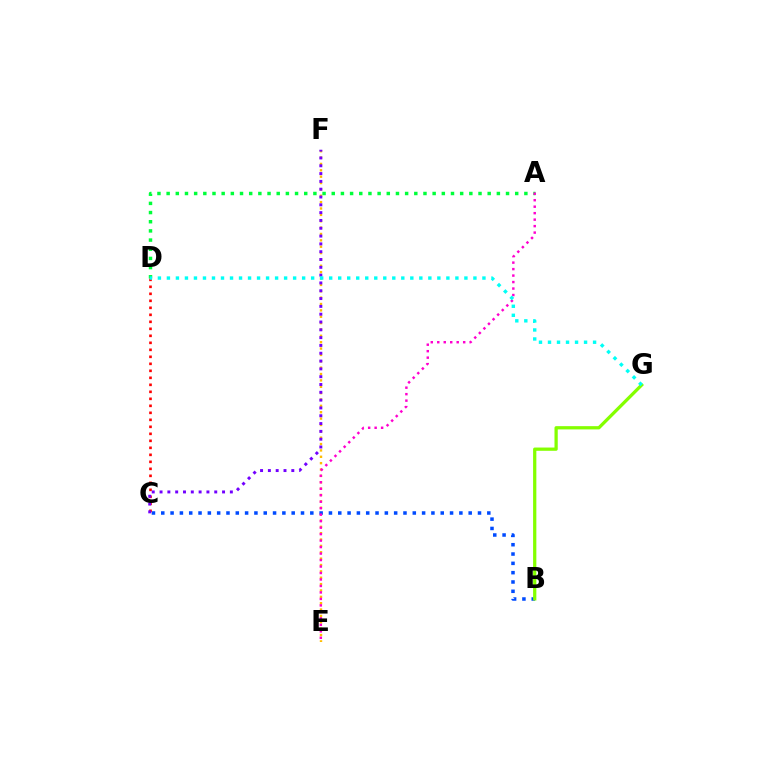{('E', 'F'): [{'color': '#ffbd00', 'line_style': 'dotted', 'thickness': 1.73}], ('B', 'C'): [{'color': '#004bff', 'line_style': 'dotted', 'thickness': 2.53}], ('C', 'D'): [{'color': '#ff0000', 'line_style': 'dotted', 'thickness': 1.9}], ('C', 'F'): [{'color': '#7200ff', 'line_style': 'dotted', 'thickness': 2.12}], ('A', 'D'): [{'color': '#00ff39', 'line_style': 'dotted', 'thickness': 2.49}], ('B', 'G'): [{'color': '#84ff00', 'line_style': 'solid', 'thickness': 2.35}], ('A', 'E'): [{'color': '#ff00cf', 'line_style': 'dotted', 'thickness': 1.76}], ('D', 'G'): [{'color': '#00fff6', 'line_style': 'dotted', 'thickness': 2.45}]}